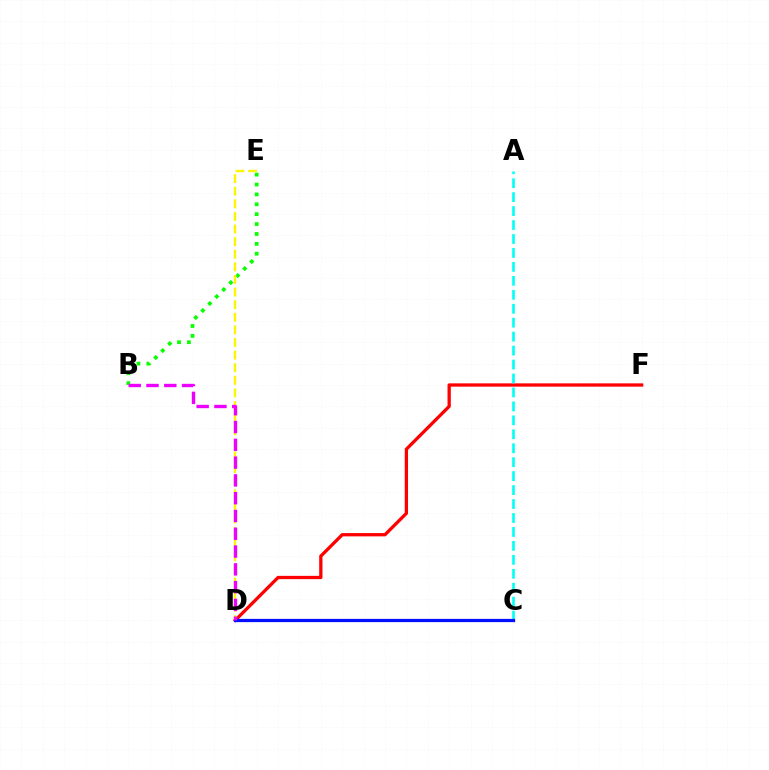{('B', 'E'): [{'color': '#08ff00', 'line_style': 'dotted', 'thickness': 2.69}], ('D', 'F'): [{'color': '#ff0000', 'line_style': 'solid', 'thickness': 2.36}], ('A', 'C'): [{'color': '#00fff6', 'line_style': 'dashed', 'thickness': 1.9}], ('D', 'E'): [{'color': '#fcf500', 'line_style': 'dashed', 'thickness': 1.71}], ('C', 'D'): [{'color': '#0010ff', 'line_style': 'solid', 'thickness': 2.34}], ('B', 'D'): [{'color': '#ee00ff', 'line_style': 'dashed', 'thickness': 2.42}]}